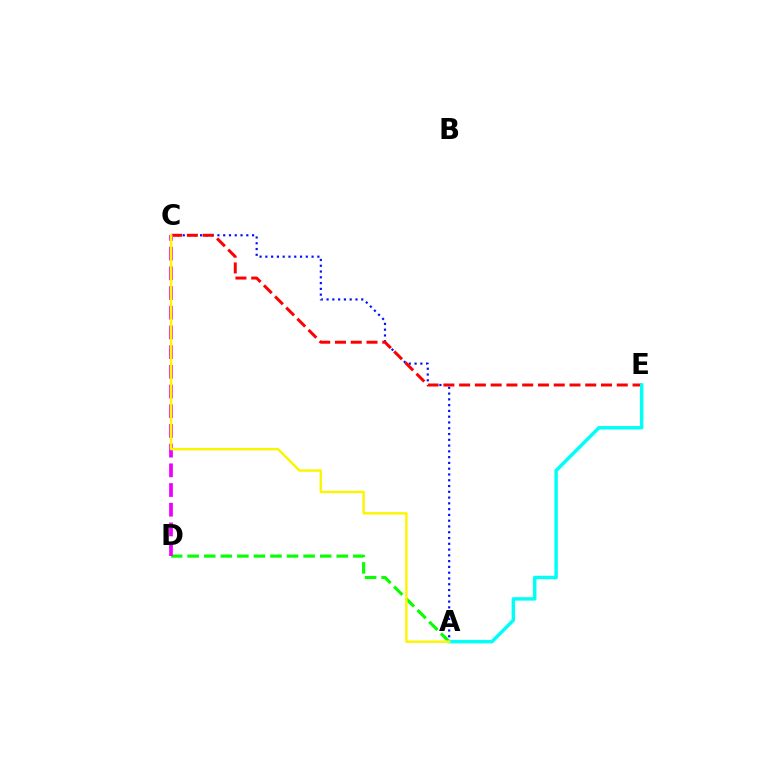{('A', 'C'): [{'color': '#0010ff', 'line_style': 'dotted', 'thickness': 1.57}, {'color': '#fcf500', 'line_style': 'solid', 'thickness': 1.75}], ('A', 'D'): [{'color': '#08ff00', 'line_style': 'dashed', 'thickness': 2.25}], ('C', 'E'): [{'color': '#ff0000', 'line_style': 'dashed', 'thickness': 2.14}], ('A', 'E'): [{'color': '#00fff6', 'line_style': 'solid', 'thickness': 2.49}], ('C', 'D'): [{'color': '#ee00ff', 'line_style': 'dashed', 'thickness': 2.68}]}